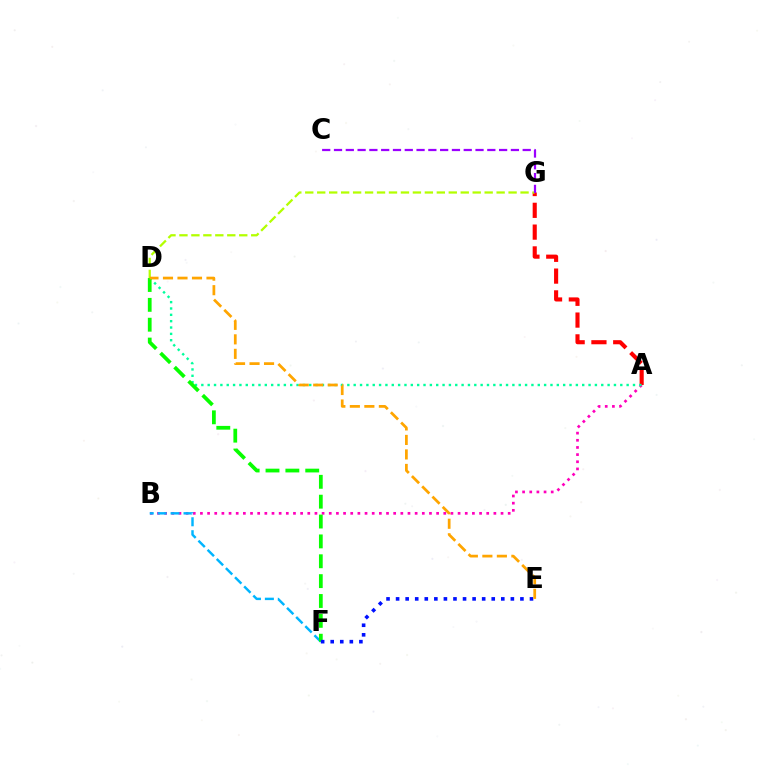{('A', 'G'): [{'color': '#ff0000', 'line_style': 'dashed', 'thickness': 2.96}], ('A', 'B'): [{'color': '#ff00bd', 'line_style': 'dotted', 'thickness': 1.94}], ('A', 'D'): [{'color': '#00ff9d', 'line_style': 'dotted', 'thickness': 1.72}], ('B', 'F'): [{'color': '#00b5ff', 'line_style': 'dashed', 'thickness': 1.76}], ('D', 'G'): [{'color': '#b3ff00', 'line_style': 'dashed', 'thickness': 1.62}], ('D', 'F'): [{'color': '#08ff00', 'line_style': 'dashed', 'thickness': 2.7}], ('C', 'G'): [{'color': '#9b00ff', 'line_style': 'dashed', 'thickness': 1.6}], ('E', 'F'): [{'color': '#0010ff', 'line_style': 'dotted', 'thickness': 2.6}], ('D', 'E'): [{'color': '#ffa500', 'line_style': 'dashed', 'thickness': 1.97}]}